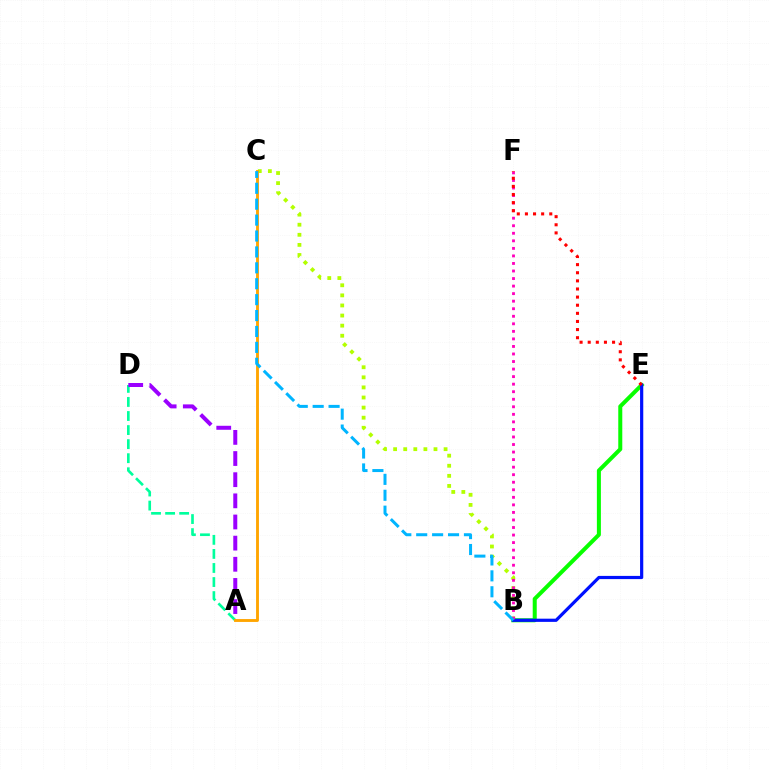{('B', 'C'): [{'color': '#b3ff00', 'line_style': 'dotted', 'thickness': 2.74}, {'color': '#00b5ff', 'line_style': 'dashed', 'thickness': 2.16}], ('A', 'D'): [{'color': '#00ff9d', 'line_style': 'dashed', 'thickness': 1.91}, {'color': '#9b00ff', 'line_style': 'dashed', 'thickness': 2.87}], ('A', 'C'): [{'color': '#ffa500', 'line_style': 'solid', 'thickness': 2.07}], ('B', 'E'): [{'color': '#08ff00', 'line_style': 'solid', 'thickness': 2.89}, {'color': '#0010ff', 'line_style': 'solid', 'thickness': 2.3}], ('B', 'F'): [{'color': '#ff00bd', 'line_style': 'dotted', 'thickness': 2.05}], ('E', 'F'): [{'color': '#ff0000', 'line_style': 'dotted', 'thickness': 2.21}]}